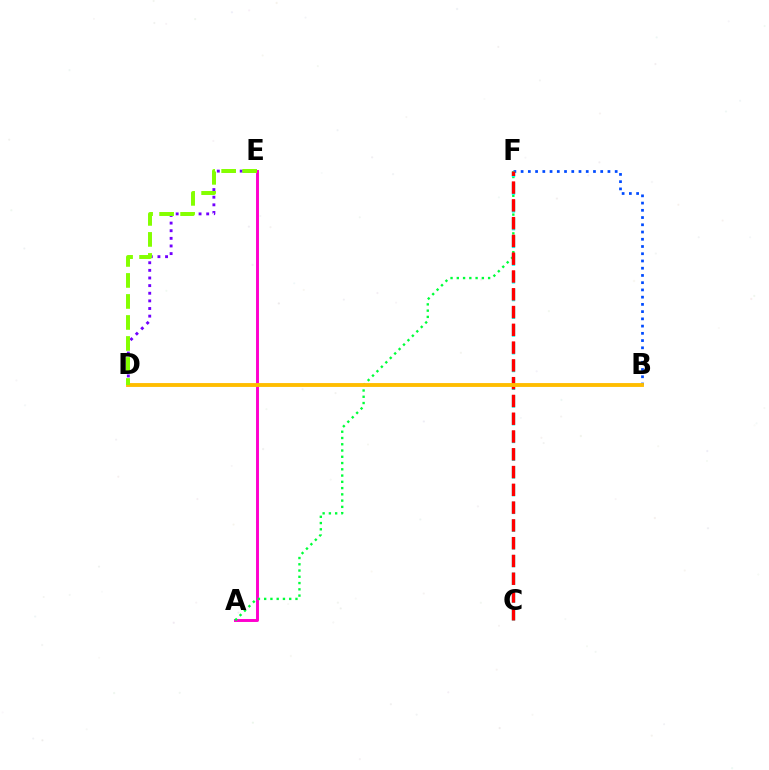{('B', 'F'): [{'color': '#004bff', 'line_style': 'dotted', 'thickness': 1.97}], ('D', 'E'): [{'color': '#7200ff', 'line_style': 'dotted', 'thickness': 2.07}, {'color': '#84ff00', 'line_style': 'dashed', 'thickness': 2.85}], ('A', 'E'): [{'color': '#ff00cf', 'line_style': 'solid', 'thickness': 2.11}], ('A', 'F'): [{'color': '#00ff39', 'line_style': 'dotted', 'thickness': 1.7}], ('C', 'F'): [{'color': '#00fff6', 'line_style': 'dashed', 'thickness': 2.41}, {'color': '#ff0000', 'line_style': 'dashed', 'thickness': 2.42}], ('B', 'D'): [{'color': '#ffbd00', 'line_style': 'solid', 'thickness': 2.78}]}